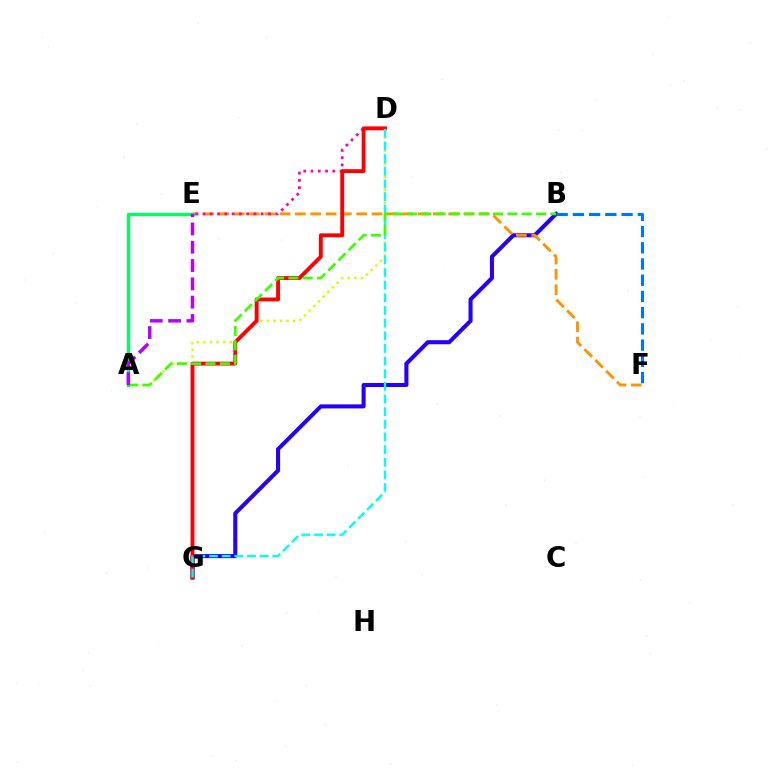{('A', 'D'): [{'color': '#d1ff00', 'line_style': 'dotted', 'thickness': 1.79}], ('B', 'G'): [{'color': '#2500ff', 'line_style': 'solid', 'thickness': 2.92}], ('E', 'F'): [{'color': '#ff9400', 'line_style': 'dashed', 'thickness': 2.08}], ('D', 'E'): [{'color': '#ff00ac', 'line_style': 'dotted', 'thickness': 1.98}], ('D', 'G'): [{'color': '#ff0000', 'line_style': 'solid', 'thickness': 2.78}, {'color': '#00fff6', 'line_style': 'dashed', 'thickness': 1.72}], ('A', 'B'): [{'color': '#3dff00', 'line_style': 'dashed', 'thickness': 1.95}], ('A', 'E'): [{'color': '#00ff5c', 'line_style': 'solid', 'thickness': 2.36}, {'color': '#b900ff', 'line_style': 'dashed', 'thickness': 2.49}], ('B', 'F'): [{'color': '#0074ff', 'line_style': 'dashed', 'thickness': 2.2}]}